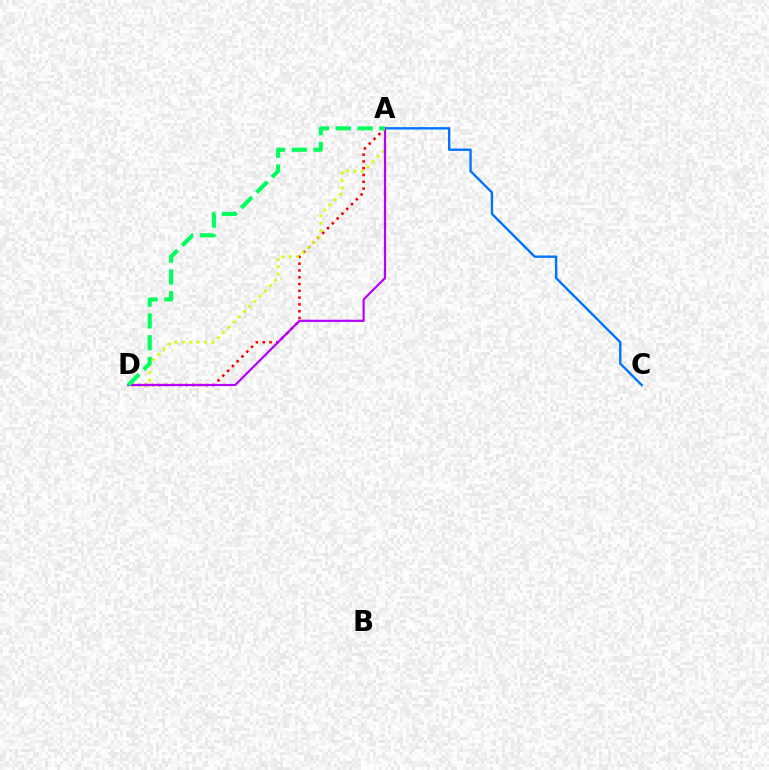{('A', 'C'): [{'color': '#0074ff', 'line_style': 'solid', 'thickness': 1.72}], ('A', 'D'): [{'color': '#ff0000', 'line_style': 'dotted', 'thickness': 1.84}, {'color': '#d1ff00', 'line_style': 'dotted', 'thickness': 2.0}, {'color': '#b900ff', 'line_style': 'solid', 'thickness': 1.58}, {'color': '#00ff5c', 'line_style': 'dashed', 'thickness': 2.96}]}